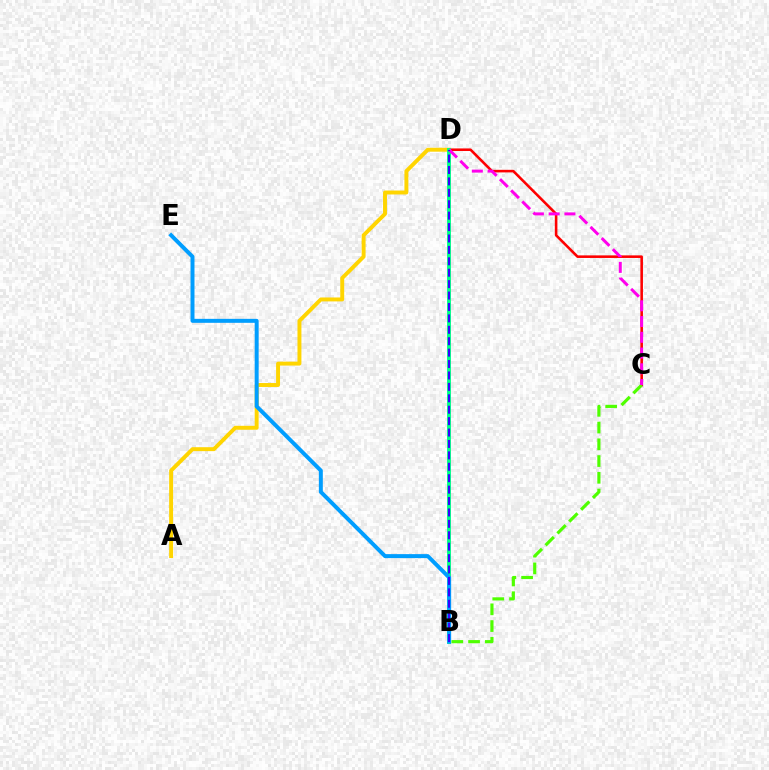{('A', 'D'): [{'color': '#ffd500', 'line_style': 'solid', 'thickness': 2.83}], ('C', 'D'): [{'color': '#ff0000', 'line_style': 'solid', 'thickness': 1.86}, {'color': '#ff00ed', 'line_style': 'dashed', 'thickness': 2.14}], ('B', 'D'): [{'color': '#00ff86', 'line_style': 'solid', 'thickness': 2.79}, {'color': '#3700ff', 'line_style': 'dashed', 'thickness': 1.55}], ('B', 'E'): [{'color': '#009eff', 'line_style': 'solid', 'thickness': 2.86}], ('B', 'C'): [{'color': '#4fff00', 'line_style': 'dashed', 'thickness': 2.27}]}